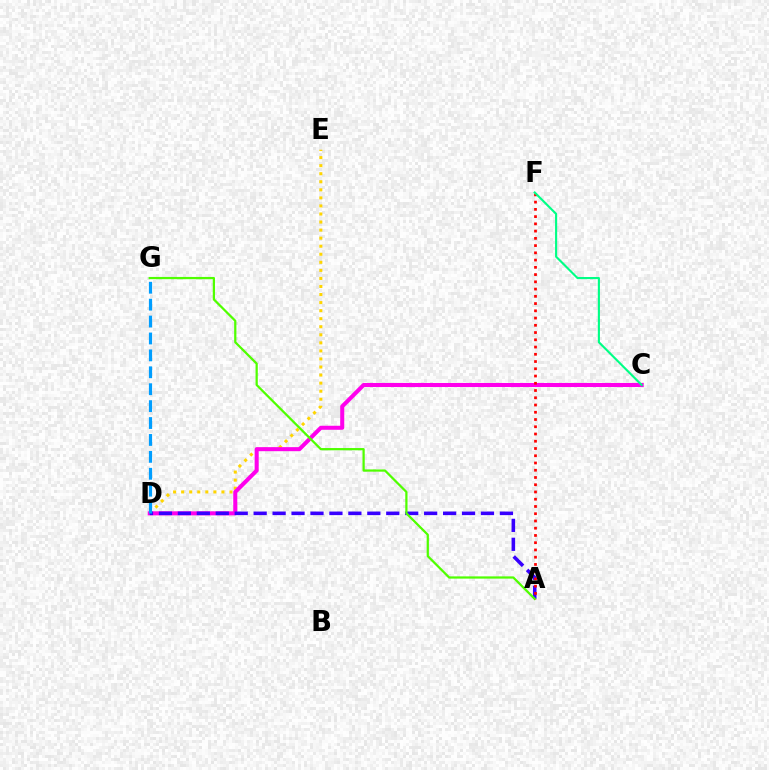{('D', 'E'): [{'color': '#ffd500', 'line_style': 'dotted', 'thickness': 2.19}], ('C', 'D'): [{'color': '#ff00ed', 'line_style': 'solid', 'thickness': 2.91}], ('A', 'D'): [{'color': '#3700ff', 'line_style': 'dashed', 'thickness': 2.57}], ('A', 'G'): [{'color': '#4fff00', 'line_style': 'solid', 'thickness': 1.61}], ('A', 'F'): [{'color': '#ff0000', 'line_style': 'dotted', 'thickness': 1.97}], ('C', 'F'): [{'color': '#00ff86', 'line_style': 'solid', 'thickness': 1.53}], ('D', 'G'): [{'color': '#009eff', 'line_style': 'dashed', 'thickness': 2.3}]}